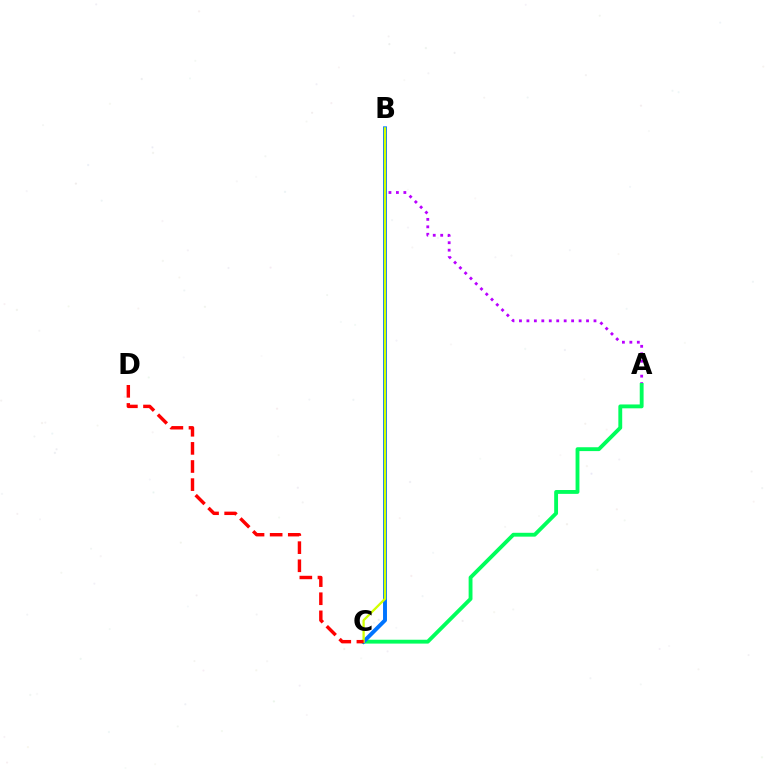{('A', 'B'): [{'color': '#b900ff', 'line_style': 'dotted', 'thickness': 2.03}], ('A', 'C'): [{'color': '#00ff5c', 'line_style': 'solid', 'thickness': 2.78}], ('B', 'C'): [{'color': '#0074ff', 'line_style': 'solid', 'thickness': 2.83}, {'color': '#d1ff00', 'line_style': 'solid', 'thickness': 1.65}], ('C', 'D'): [{'color': '#ff0000', 'line_style': 'dashed', 'thickness': 2.46}]}